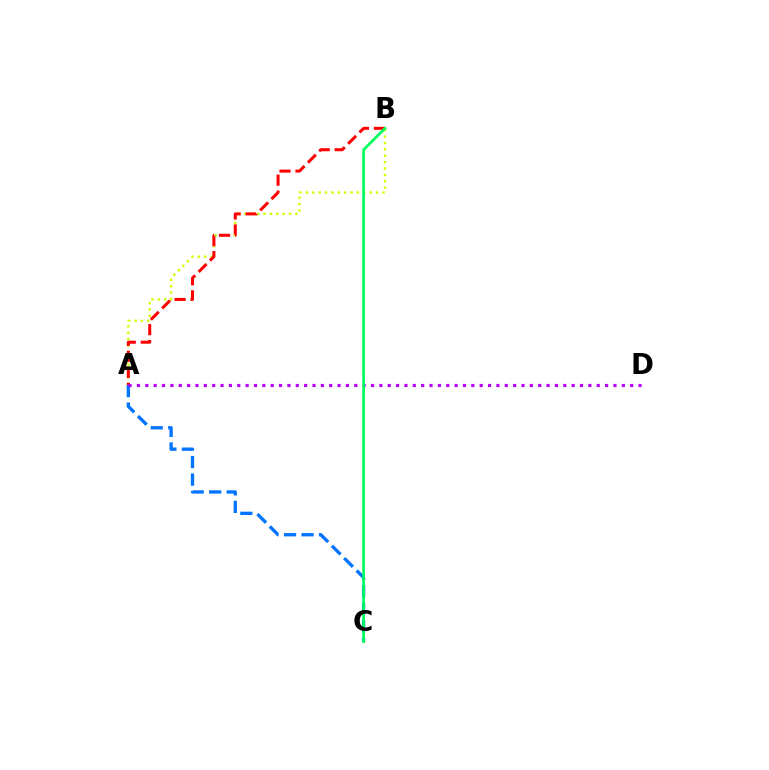{('A', 'B'): [{'color': '#d1ff00', 'line_style': 'dotted', 'thickness': 1.73}, {'color': '#ff0000', 'line_style': 'dashed', 'thickness': 2.18}], ('A', 'C'): [{'color': '#0074ff', 'line_style': 'dashed', 'thickness': 2.38}], ('A', 'D'): [{'color': '#b900ff', 'line_style': 'dotted', 'thickness': 2.27}], ('B', 'C'): [{'color': '#00ff5c', 'line_style': 'solid', 'thickness': 1.94}]}